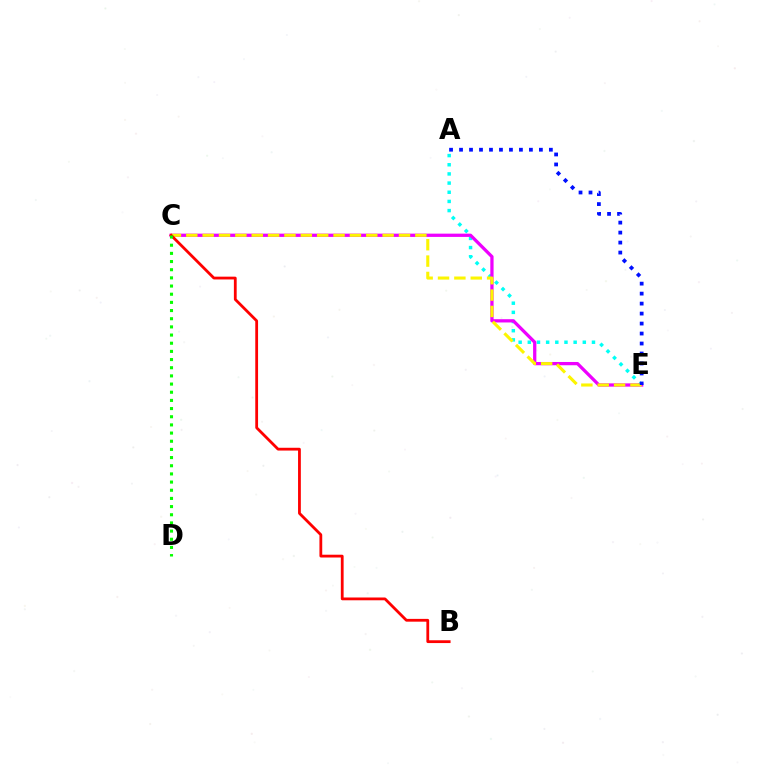{('A', 'E'): [{'color': '#00fff6', 'line_style': 'dotted', 'thickness': 2.49}, {'color': '#0010ff', 'line_style': 'dotted', 'thickness': 2.71}], ('C', 'E'): [{'color': '#ee00ff', 'line_style': 'solid', 'thickness': 2.35}, {'color': '#fcf500', 'line_style': 'dashed', 'thickness': 2.22}], ('B', 'C'): [{'color': '#ff0000', 'line_style': 'solid', 'thickness': 2.01}], ('C', 'D'): [{'color': '#08ff00', 'line_style': 'dotted', 'thickness': 2.22}]}